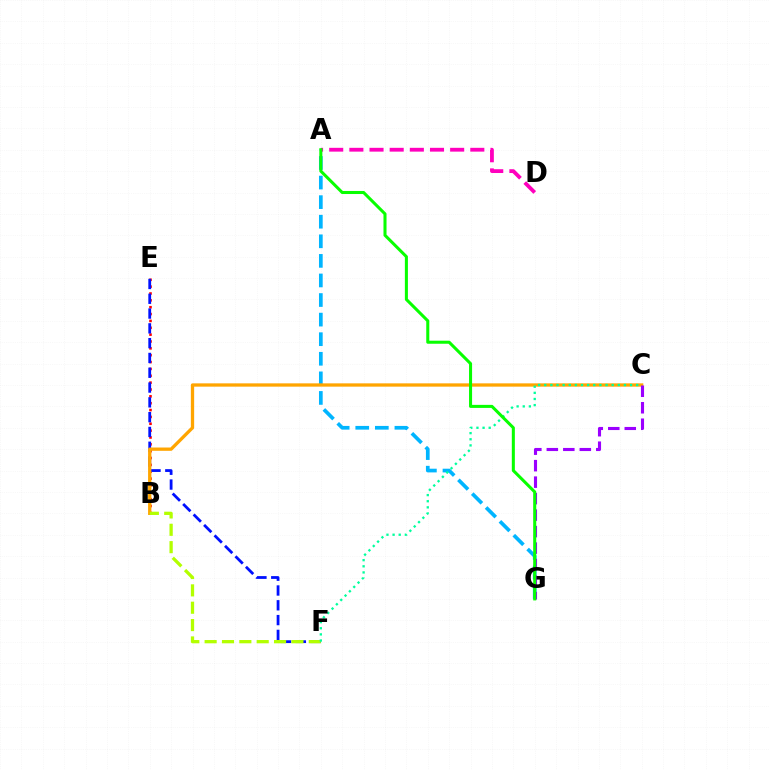{('B', 'E'): [{'color': '#ff0000', 'line_style': 'dotted', 'thickness': 1.86}], ('E', 'F'): [{'color': '#0010ff', 'line_style': 'dashed', 'thickness': 2.01}], ('A', 'G'): [{'color': '#00b5ff', 'line_style': 'dashed', 'thickness': 2.66}, {'color': '#08ff00', 'line_style': 'solid', 'thickness': 2.19}], ('A', 'D'): [{'color': '#ff00bd', 'line_style': 'dashed', 'thickness': 2.74}], ('B', 'C'): [{'color': '#ffa500', 'line_style': 'solid', 'thickness': 2.37}], ('B', 'F'): [{'color': '#b3ff00', 'line_style': 'dashed', 'thickness': 2.36}], ('C', 'F'): [{'color': '#00ff9d', 'line_style': 'dotted', 'thickness': 1.67}], ('C', 'G'): [{'color': '#9b00ff', 'line_style': 'dashed', 'thickness': 2.24}]}